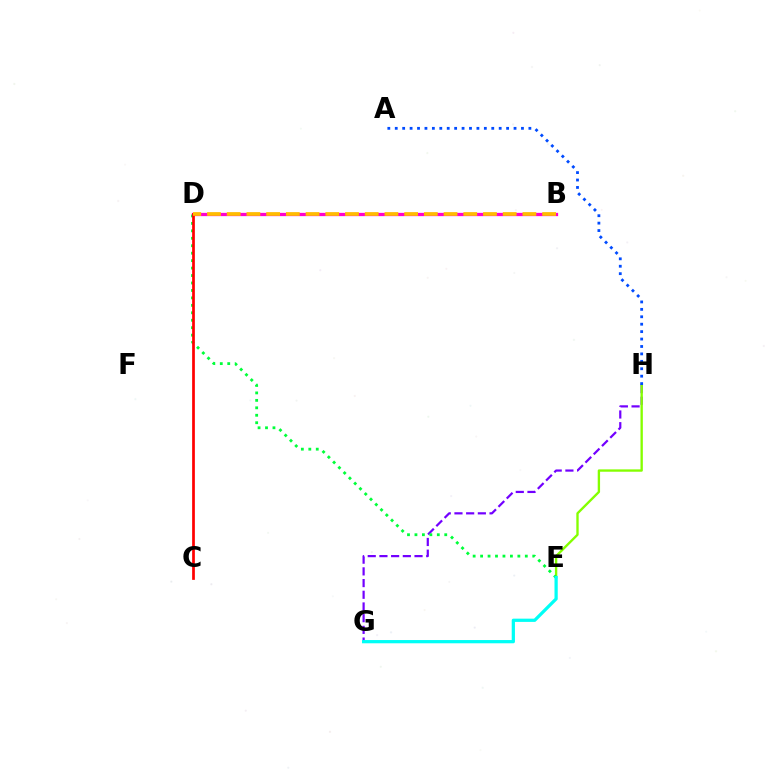{('G', 'H'): [{'color': '#7200ff', 'line_style': 'dashed', 'thickness': 1.59}], ('E', 'H'): [{'color': '#84ff00', 'line_style': 'solid', 'thickness': 1.69}], ('D', 'E'): [{'color': '#00ff39', 'line_style': 'dotted', 'thickness': 2.02}], ('B', 'D'): [{'color': '#ff00cf', 'line_style': 'solid', 'thickness': 2.35}, {'color': '#ffbd00', 'line_style': 'dashed', 'thickness': 2.68}], ('C', 'D'): [{'color': '#ff0000', 'line_style': 'solid', 'thickness': 1.96}], ('E', 'G'): [{'color': '#00fff6', 'line_style': 'solid', 'thickness': 2.33}], ('A', 'H'): [{'color': '#004bff', 'line_style': 'dotted', 'thickness': 2.02}]}